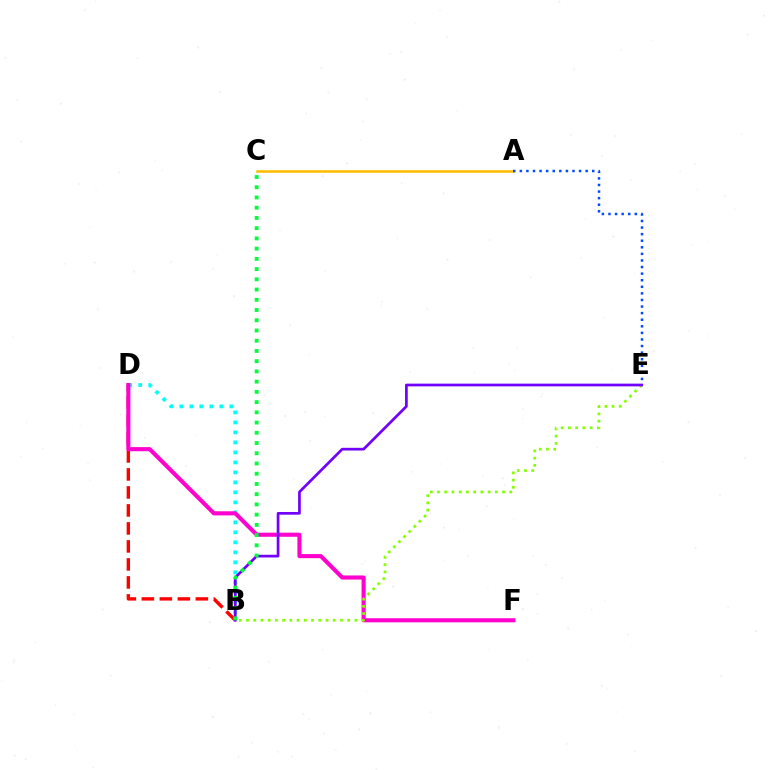{('A', 'C'): [{'color': '#ffbd00', 'line_style': 'solid', 'thickness': 1.84}], ('B', 'D'): [{'color': '#00fff6', 'line_style': 'dotted', 'thickness': 2.72}, {'color': '#ff0000', 'line_style': 'dashed', 'thickness': 2.45}], ('D', 'F'): [{'color': '#ff00cf', 'line_style': 'solid', 'thickness': 2.95}], ('B', 'E'): [{'color': '#84ff00', 'line_style': 'dotted', 'thickness': 1.96}, {'color': '#7200ff', 'line_style': 'solid', 'thickness': 1.95}], ('A', 'E'): [{'color': '#004bff', 'line_style': 'dotted', 'thickness': 1.79}], ('B', 'C'): [{'color': '#00ff39', 'line_style': 'dotted', 'thickness': 2.78}]}